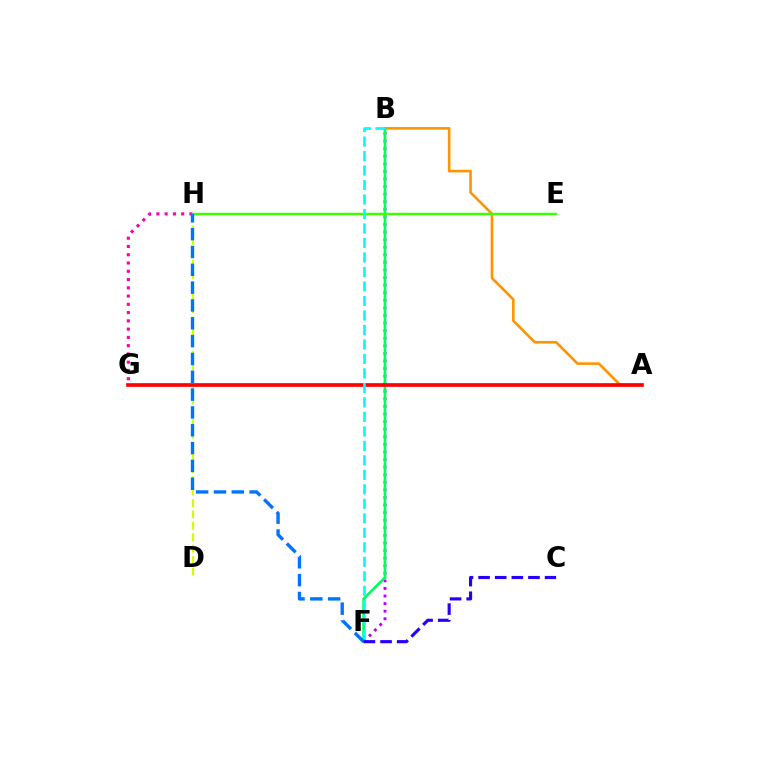{('D', 'H'): [{'color': '#d1ff00', 'line_style': 'dashed', 'thickness': 1.55}], ('A', 'B'): [{'color': '#ff9400', 'line_style': 'solid', 'thickness': 1.88}], ('G', 'H'): [{'color': '#ff00ac', 'line_style': 'dotted', 'thickness': 2.25}], ('B', 'F'): [{'color': '#b900ff', 'line_style': 'dotted', 'thickness': 2.06}, {'color': '#00ff5c', 'line_style': 'solid', 'thickness': 1.95}, {'color': '#00fff6', 'line_style': 'dashed', 'thickness': 1.97}], ('E', 'H'): [{'color': '#3dff00', 'line_style': 'solid', 'thickness': 1.78}], ('A', 'G'): [{'color': '#ff0000', 'line_style': 'solid', 'thickness': 2.63}], ('F', 'H'): [{'color': '#0074ff', 'line_style': 'dashed', 'thickness': 2.42}], ('C', 'F'): [{'color': '#2500ff', 'line_style': 'dashed', 'thickness': 2.26}]}